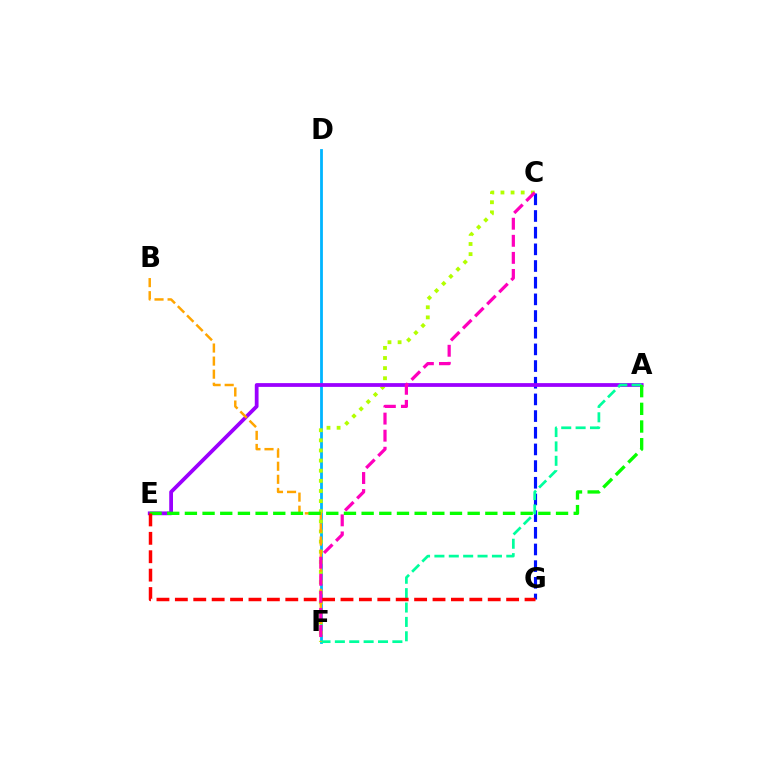{('D', 'F'): [{'color': '#00b5ff', 'line_style': 'solid', 'thickness': 2.01}], ('C', 'G'): [{'color': '#0010ff', 'line_style': 'dashed', 'thickness': 2.27}], ('C', 'F'): [{'color': '#b3ff00', 'line_style': 'dotted', 'thickness': 2.75}, {'color': '#ff00bd', 'line_style': 'dashed', 'thickness': 2.32}], ('A', 'E'): [{'color': '#9b00ff', 'line_style': 'solid', 'thickness': 2.71}, {'color': '#08ff00', 'line_style': 'dashed', 'thickness': 2.4}], ('A', 'F'): [{'color': '#00ff9d', 'line_style': 'dashed', 'thickness': 1.95}], ('B', 'F'): [{'color': '#ffa500', 'line_style': 'dashed', 'thickness': 1.77}], ('E', 'G'): [{'color': '#ff0000', 'line_style': 'dashed', 'thickness': 2.5}]}